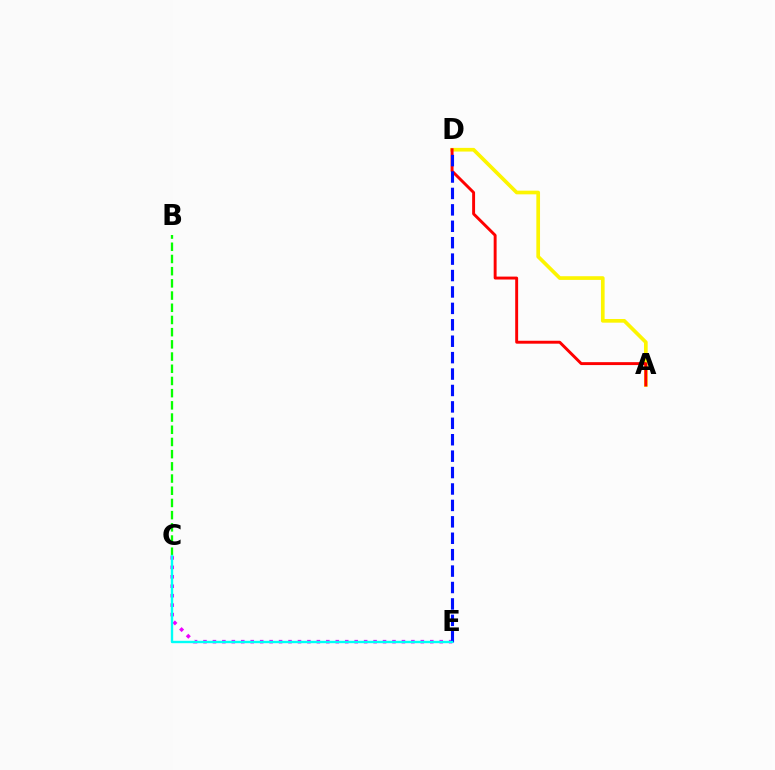{('A', 'D'): [{'color': '#fcf500', 'line_style': 'solid', 'thickness': 2.65}, {'color': '#ff0000', 'line_style': 'solid', 'thickness': 2.1}], ('C', 'E'): [{'color': '#ee00ff', 'line_style': 'dotted', 'thickness': 2.57}, {'color': '#00fff6', 'line_style': 'solid', 'thickness': 1.71}], ('B', 'C'): [{'color': '#08ff00', 'line_style': 'dashed', 'thickness': 1.66}], ('D', 'E'): [{'color': '#0010ff', 'line_style': 'dashed', 'thickness': 2.23}]}